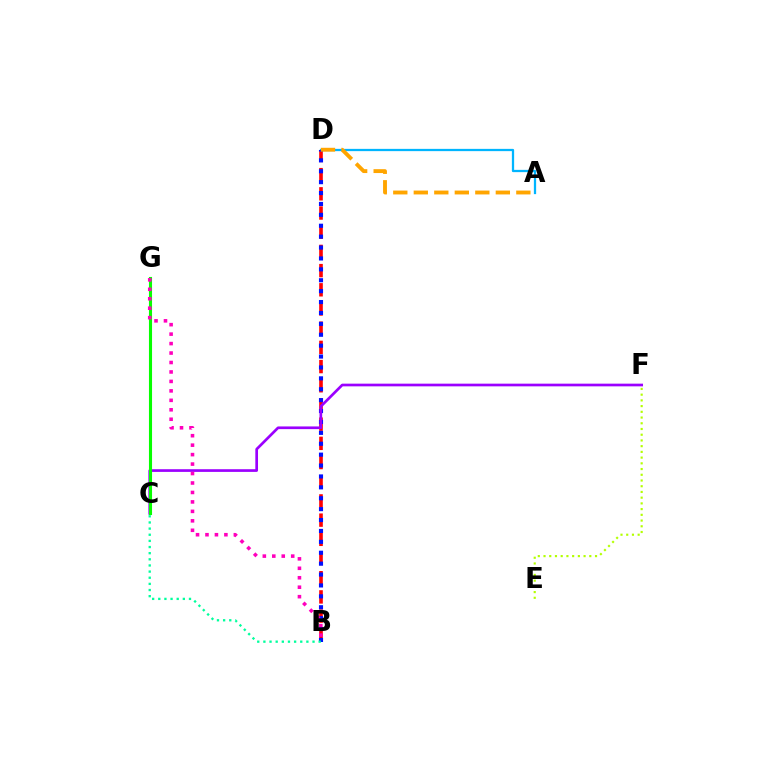{('B', 'D'): [{'color': '#ff0000', 'line_style': 'dashed', 'thickness': 2.61}, {'color': '#0010ff', 'line_style': 'dotted', 'thickness': 2.96}], ('A', 'D'): [{'color': '#00b5ff', 'line_style': 'solid', 'thickness': 1.63}, {'color': '#ffa500', 'line_style': 'dashed', 'thickness': 2.79}], ('E', 'F'): [{'color': '#b3ff00', 'line_style': 'dotted', 'thickness': 1.55}], ('C', 'F'): [{'color': '#9b00ff', 'line_style': 'solid', 'thickness': 1.93}], ('B', 'C'): [{'color': '#00ff9d', 'line_style': 'dotted', 'thickness': 1.67}], ('C', 'G'): [{'color': '#08ff00', 'line_style': 'solid', 'thickness': 2.23}], ('B', 'G'): [{'color': '#ff00bd', 'line_style': 'dotted', 'thickness': 2.57}]}